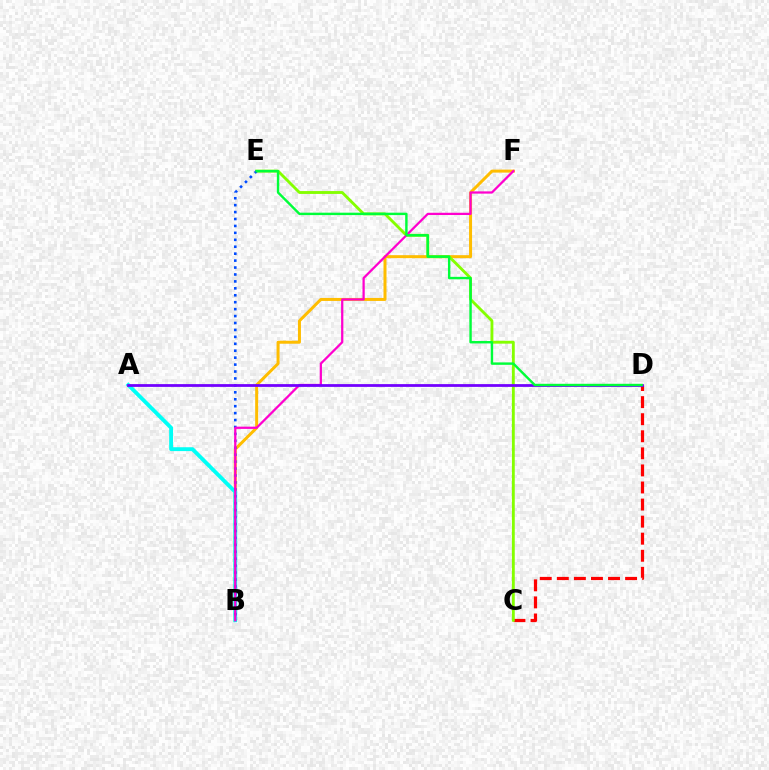{('B', 'F'): [{'color': '#ffbd00', 'line_style': 'solid', 'thickness': 2.16}, {'color': '#ff00cf', 'line_style': 'solid', 'thickness': 1.62}], ('C', 'D'): [{'color': '#ff0000', 'line_style': 'dashed', 'thickness': 2.32}], ('C', 'E'): [{'color': '#84ff00', 'line_style': 'solid', 'thickness': 2.06}], ('A', 'B'): [{'color': '#00fff6', 'line_style': 'solid', 'thickness': 2.78}], ('B', 'E'): [{'color': '#004bff', 'line_style': 'dotted', 'thickness': 1.88}], ('A', 'D'): [{'color': '#7200ff', 'line_style': 'solid', 'thickness': 2.0}], ('D', 'E'): [{'color': '#00ff39', 'line_style': 'solid', 'thickness': 1.74}]}